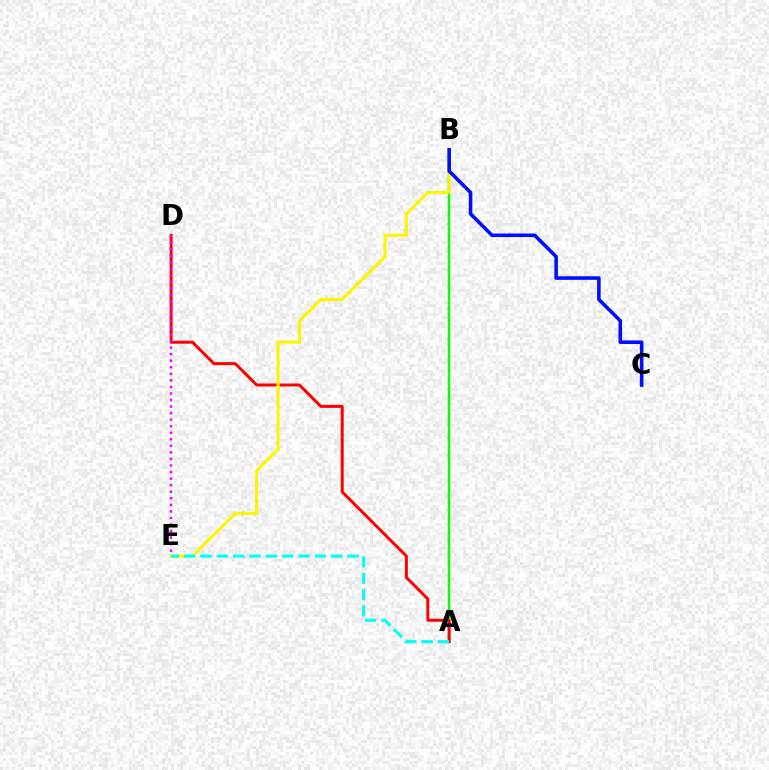{('A', 'B'): [{'color': '#08ff00', 'line_style': 'solid', 'thickness': 1.78}], ('A', 'D'): [{'color': '#ff0000', 'line_style': 'solid', 'thickness': 2.14}], ('B', 'E'): [{'color': '#fcf500', 'line_style': 'solid', 'thickness': 2.21}], ('A', 'E'): [{'color': '#00fff6', 'line_style': 'dashed', 'thickness': 2.22}], ('B', 'C'): [{'color': '#0010ff', 'line_style': 'solid', 'thickness': 2.58}], ('D', 'E'): [{'color': '#ee00ff', 'line_style': 'dotted', 'thickness': 1.78}]}